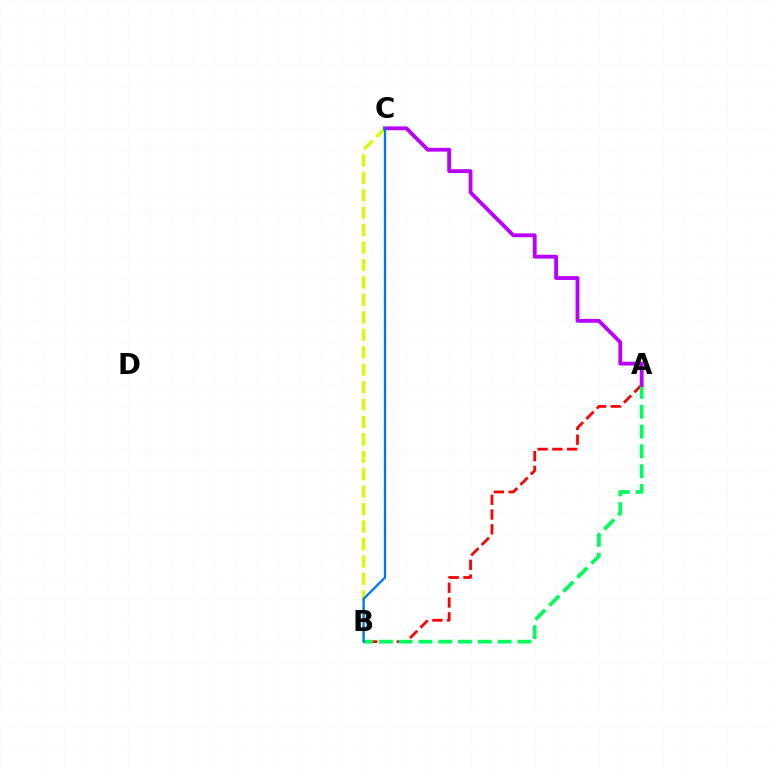{('B', 'C'): [{'color': '#d1ff00', 'line_style': 'dashed', 'thickness': 2.37}, {'color': '#0074ff', 'line_style': 'solid', 'thickness': 1.64}], ('A', 'B'): [{'color': '#ff0000', 'line_style': 'dashed', 'thickness': 2.01}, {'color': '#00ff5c', 'line_style': 'dashed', 'thickness': 2.69}], ('A', 'C'): [{'color': '#b900ff', 'line_style': 'solid', 'thickness': 2.76}]}